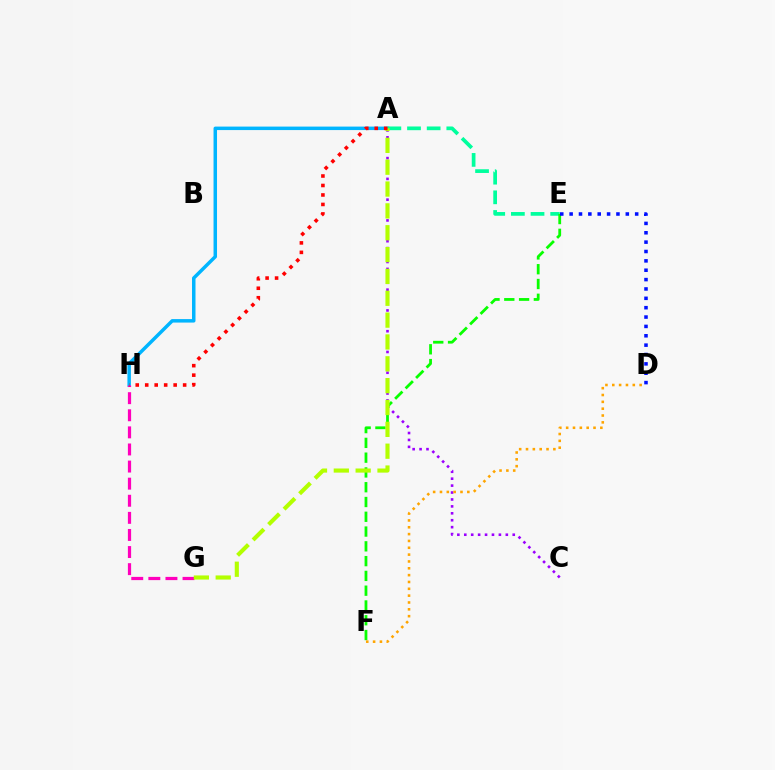{('A', 'C'): [{'color': '#9b00ff', 'line_style': 'dotted', 'thickness': 1.88}], ('A', 'H'): [{'color': '#00b5ff', 'line_style': 'solid', 'thickness': 2.51}, {'color': '#ff0000', 'line_style': 'dotted', 'thickness': 2.58}], ('A', 'E'): [{'color': '#00ff9d', 'line_style': 'dashed', 'thickness': 2.67}], ('G', 'H'): [{'color': '#ff00bd', 'line_style': 'dashed', 'thickness': 2.32}], ('E', 'F'): [{'color': '#08ff00', 'line_style': 'dashed', 'thickness': 2.01}], ('A', 'G'): [{'color': '#b3ff00', 'line_style': 'dashed', 'thickness': 2.97}], ('D', 'F'): [{'color': '#ffa500', 'line_style': 'dotted', 'thickness': 1.86}], ('D', 'E'): [{'color': '#0010ff', 'line_style': 'dotted', 'thickness': 2.54}]}